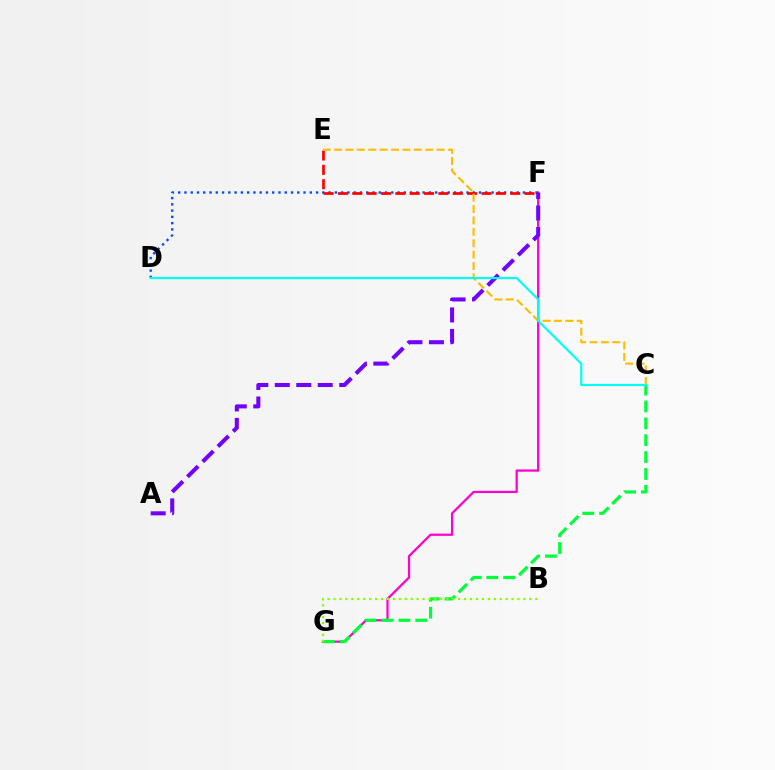{('F', 'G'): [{'color': '#ff00cf', 'line_style': 'solid', 'thickness': 1.61}], ('D', 'F'): [{'color': '#004bff', 'line_style': 'dotted', 'thickness': 1.7}], ('C', 'G'): [{'color': '#00ff39', 'line_style': 'dashed', 'thickness': 2.29}], ('E', 'F'): [{'color': '#ff0000', 'line_style': 'dashed', 'thickness': 1.95}], ('C', 'E'): [{'color': '#ffbd00', 'line_style': 'dashed', 'thickness': 1.55}], ('A', 'F'): [{'color': '#7200ff', 'line_style': 'dashed', 'thickness': 2.92}], ('C', 'D'): [{'color': '#00fff6', 'line_style': 'solid', 'thickness': 1.59}], ('B', 'G'): [{'color': '#84ff00', 'line_style': 'dotted', 'thickness': 1.61}]}